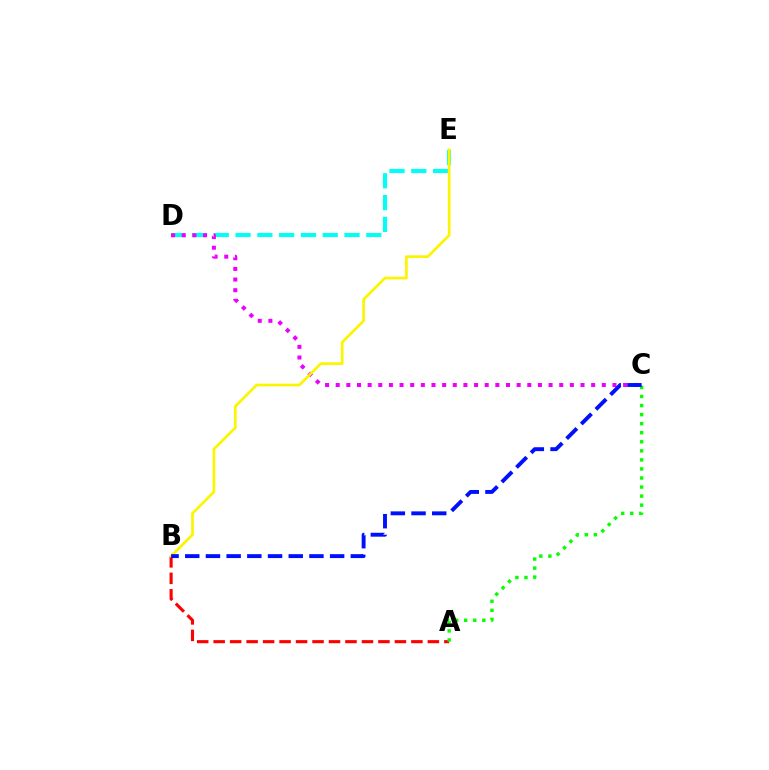{('A', 'B'): [{'color': '#ff0000', 'line_style': 'dashed', 'thickness': 2.24}], ('D', 'E'): [{'color': '#00fff6', 'line_style': 'dashed', 'thickness': 2.96}], ('C', 'D'): [{'color': '#ee00ff', 'line_style': 'dotted', 'thickness': 2.89}], ('B', 'E'): [{'color': '#fcf500', 'line_style': 'solid', 'thickness': 1.95}], ('A', 'C'): [{'color': '#08ff00', 'line_style': 'dotted', 'thickness': 2.46}], ('B', 'C'): [{'color': '#0010ff', 'line_style': 'dashed', 'thickness': 2.81}]}